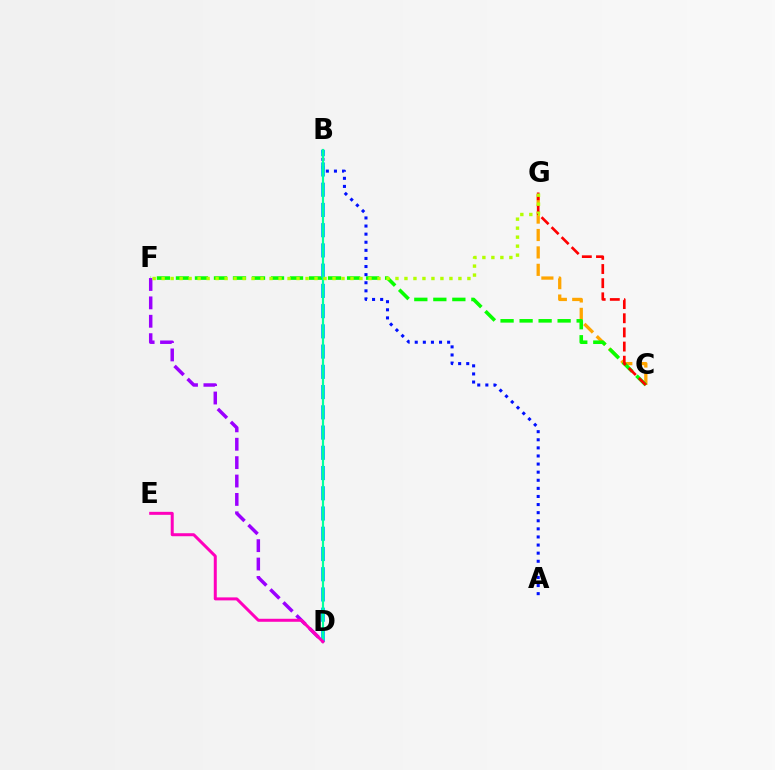{('C', 'G'): [{'color': '#ffa500', 'line_style': 'dashed', 'thickness': 2.37}, {'color': '#ff0000', 'line_style': 'dashed', 'thickness': 1.92}], ('C', 'F'): [{'color': '#08ff00', 'line_style': 'dashed', 'thickness': 2.58}], ('A', 'B'): [{'color': '#0010ff', 'line_style': 'dotted', 'thickness': 2.2}], ('B', 'D'): [{'color': '#00b5ff', 'line_style': 'dashed', 'thickness': 2.75}, {'color': '#00ff9d', 'line_style': 'solid', 'thickness': 1.57}], ('D', 'F'): [{'color': '#9b00ff', 'line_style': 'dashed', 'thickness': 2.5}], ('D', 'E'): [{'color': '#ff00bd', 'line_style': 'solid', 'thickness': 2.16}], ('F', 'G'): [{'color': '#b3ff00', 'line_style': 'dotted', 'thickness': 2.44}]}